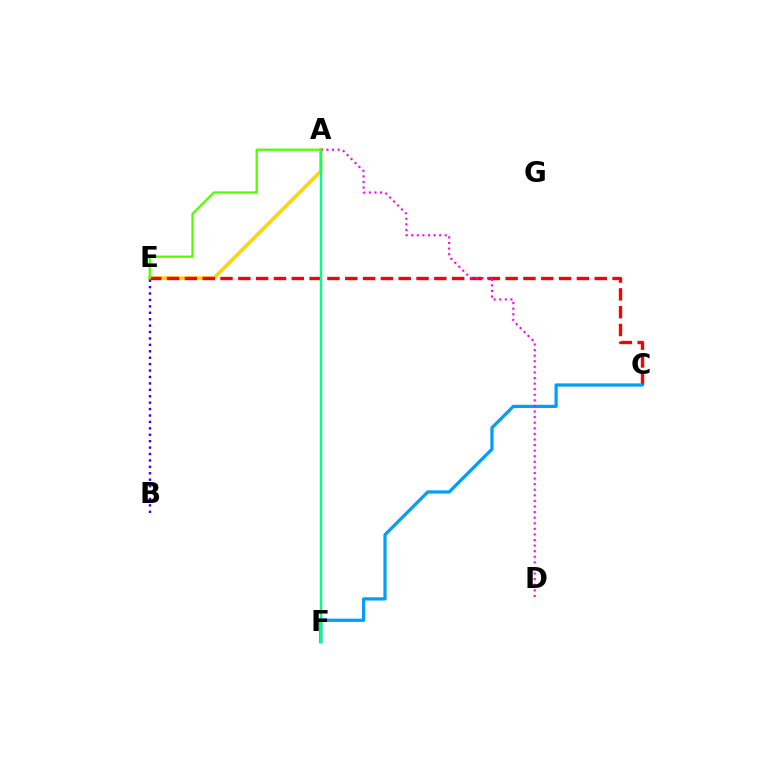{('A', 'E'): [{'color': '#ffd500', 'line_style': 'solid', 'thickness': 2.52}, {'color': '#4fff00', 'line_style': 'solid', 'thickness': 1.61}], ('C', 'E'): [{'color': '#ff0000', 'line_style': 'dashed', 'thickness': 2.42}], ('C', 'F'): [{'color': '#009eff', 'line_style': 'solid', 'thickness': 2.32}], ('A', 'F'): [{'color': '#00ff86', 'line_style': 'solid', 'thickness': 1.74}], ('A', 'D'): [{'color': '#ff00ed', 'line_style': 'dotted', 'thickness': 1.52}], ('B', 'E'): [{'color': '#3700ff', 'line_style': 'dotted', 'thickness': 1.74}]}